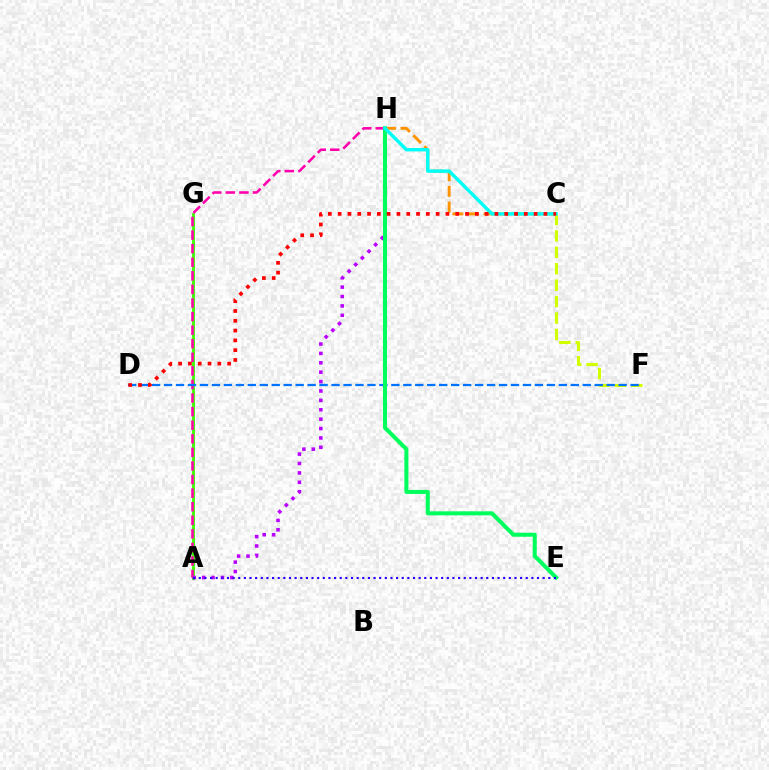{('A', 'G'): [{'color': '#3dff00', 'line_style': 'solid', 'thickness': 2.04}], ('A', 'H'): [{'color': '#b900ff', 'line_style': 'dotted', 'thickness': 2.55}, {'color': '#ff00ac', 'line_style': 'dashed', 'thickness': 1.84}], ('C', 'H'): [{'color': '#ff9400', 'line_style': 'dashed', 'thickness': 2.12}, {'color': '#00fff6', 'line_style': 'solid', 'thickness': 2.46}], ('C', 'F'): [{'color': '#d1ff00', 'line_style': 'dashed', 'thickness': 2.23}], ('D', 'F'): [{'color': '#0074ff', 'line_style': 'dashed', 'thickness': 1.63}], ('E', 'H'): [{'color': '#00ff5c', 'line_style': 'solid', 'thickness': 2.91}], ('A', 'E'): [{'color': '#2500ff', 'line_style': 'dotted', 'thickness': 1.53}], ('C', 'D'): [{'color': '#ff0000', 'line_style': 'dotted', 'thickness': 2.66}]}